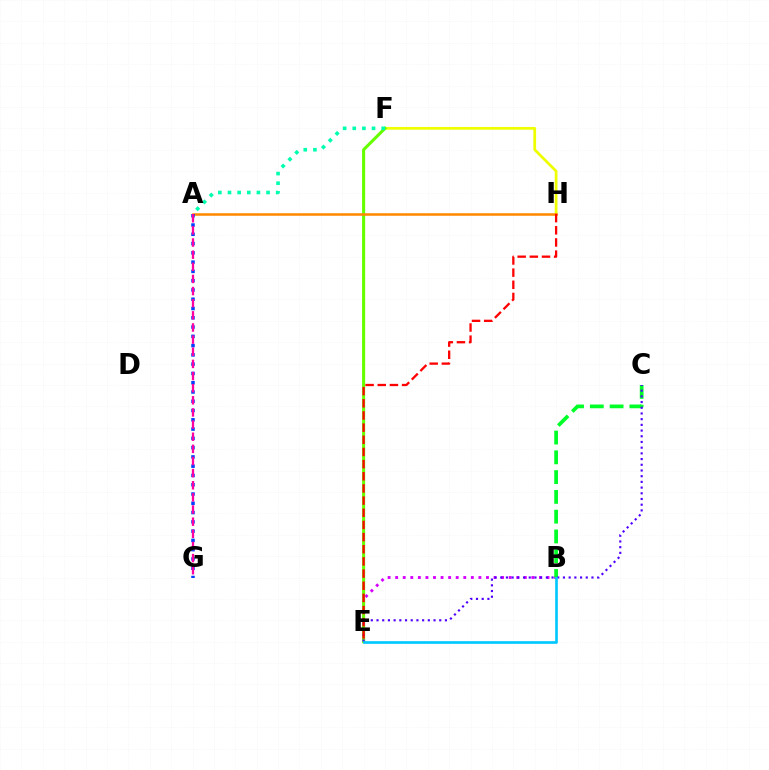{('F', 'H'): [{'color': '#eeff00', 'line_style': 'solid', 'thickness': 1.97}], ('B', 'E'): [{'color': '#d600ff', 'line_style': 'dotted', 'thickness': 2.06}, {'color': '#00c7ff', 'line_style': 'solid', 'thickness': 1.92}], ('E', 'F'): [{'color': '#66ff00', 'line_style': 'solid', 'thickness': 2.22}], ('A', 'F'): [{'color': '#00ffaf', 'line_style': 'dotted', 'thickness': 2.62}], ('A', 'H'): [{'color': '#ff8800', 'line_style': 'solid', 'thickness': 1.82}], ('A', 'G'): [{'color': '#003fff', 'line_style': 'dotted', 'thickness': 2.52}, {'color': '#ff00a0', 'line_style': 'dashed', 'thickness': 1.65}], ('B', 'C'): [{'color': '#00ff27', 'line_style': 'dashed', 'thickness': 2.69}], ('C', 'E'): [{'color': '#4f00ff', 'line_style': 'dotted', 'thickness': 1.55}], ('E', 'H'): [{'color': '#ff0000', 'line_style': 'dashed', 'thickness': 1.65}]}